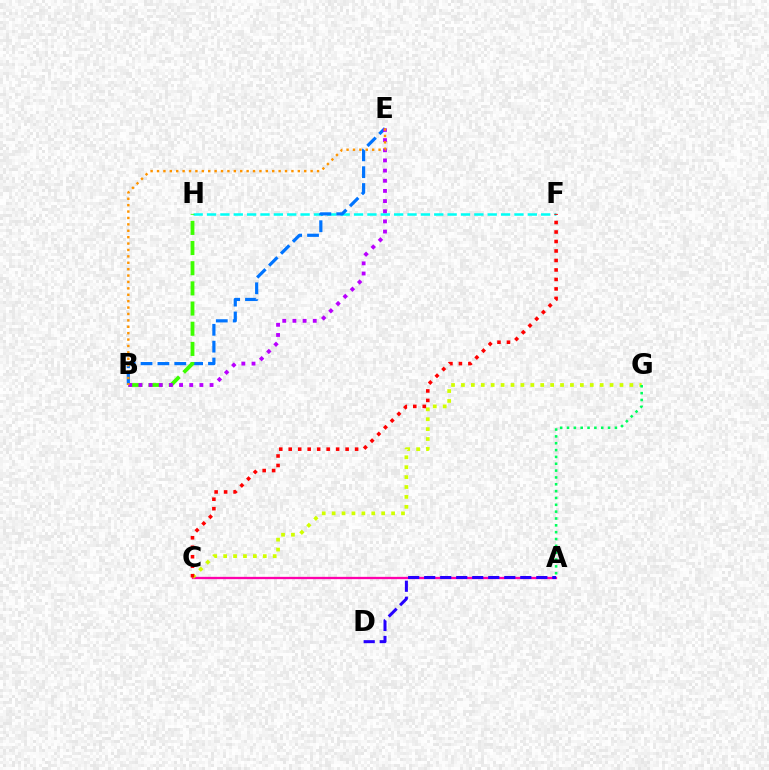{('F', 'H'): [{'color': '#00fff6', 'line_style': 'dashed', 'thickness': 1.82}], ('A', 'C'): [{'color': '#ff00ac', 'line_style': 'solid', 'thickness': 1.66}], ('C', 'G'): [{'color': '#d1ff00', 'line_style': 'dotted', 'thickness': 2.69}], ('A', 'G'): [{'color': '#00ff5c', 'line_style': 'dotted', 'thickness': 1.86}], ('B', 'E'): [{'color': '#0074ff', 'line_style': 'dashed', 'thickness': 2.29}, {'color': '#b900ff', 'line_style': 'dotted', 'thickness': 2.76}, {'color': '#ff9400', 'line_style': 'dotted', 'thickness': 1.74}], ('B', 'H'): [{'color': '#3dff00', 'line_style': 'dashed', 'thickness': 2.74}], ('A', 'D'): [{'color': '#2500ff', 'line_style': 'dashed', 'thickness': 2.18}], ('C', 'F'): [{'color': '#ff0000', 'line_style': 'dotted', 'thickness': 2.58}]}